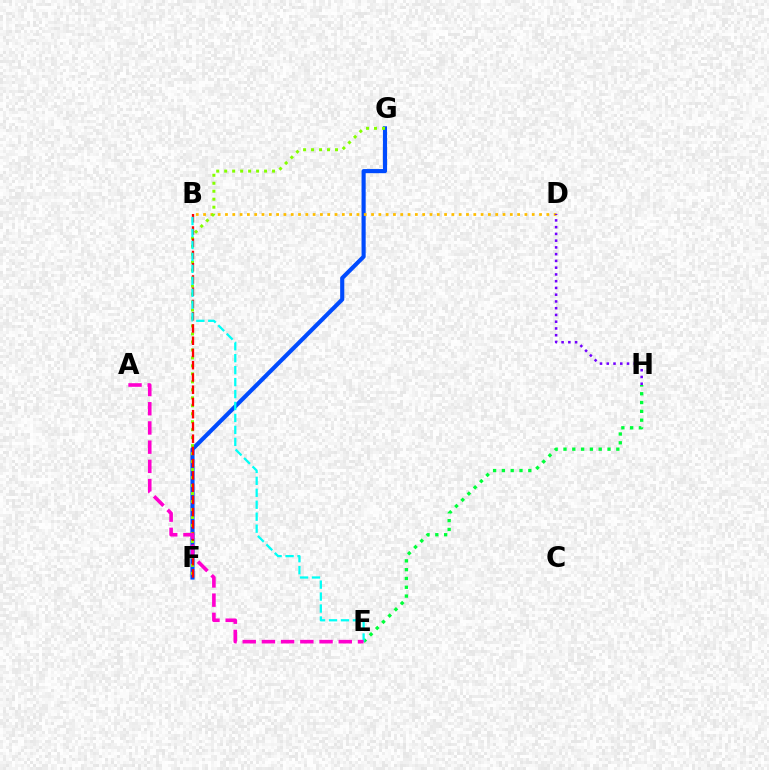{('E', 'H'): [{'color': '#00ff39', 'line_style': 'dotted', 'thickness': 2.39}], ('F', 'G'): [{'color': '#004bff', 'line_style': 'solid', 'thickness': 2.97}, {'color': '#84ff00', 'line_style': 'dotted', 'thickness': 2.17}], ('B', 'D'): [{'color': '#ffbd00', 'line_style': 'dotted', 'thickness': 1.98}], ('D', 'H'): [{'color': '#7200ff', 'line_style': 'dotted', 'thickness': 1.83}], ('B', 'F'): [{'color': '#ff0000', 'line_style': 'dashed', 'thickness': 1.66}], ('B', 'E'): [{'color': '#00fff6', 'line_style': 'dashed', 'thickness': 1.62}], ('A', 'E'): [{'color': '#ff00cf', 'line_style': 'dashed', 'thickness': 2.61}]}